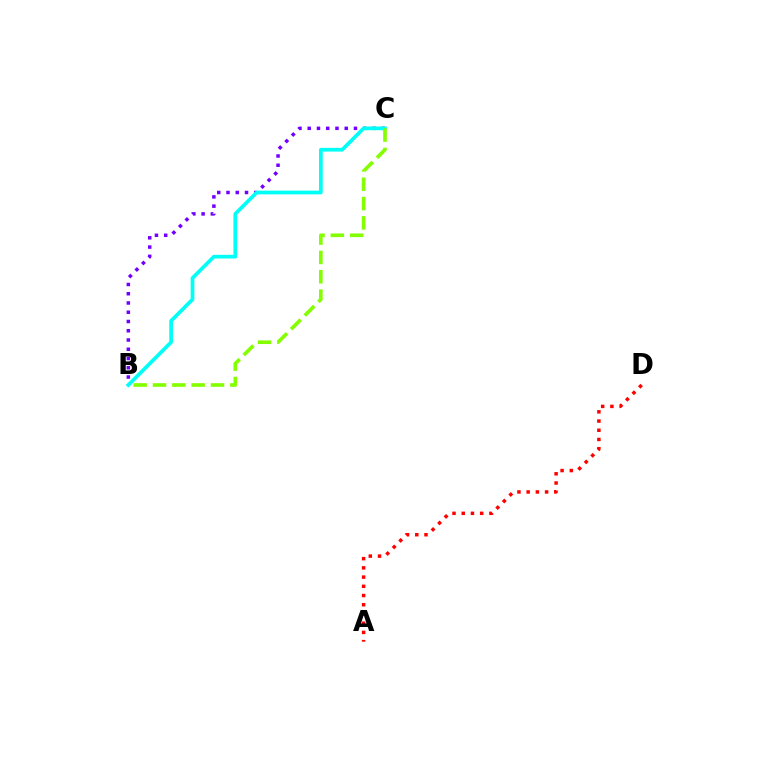{('B', 'C'): [{'color': '#7200ff', 'line_style': 'dotted', 'thickness': 2.51}, {'color': '#00fff6', 'line_style': 'solid', 'thickness': 2.66}, {'color': '#84ff00', 'line_style': 'dashed', 'thickness': 2.63}], ('A', 'D'): [{'color': '#ff0000', 'line_style': 'dotted', 'thickness': 2.51}]}